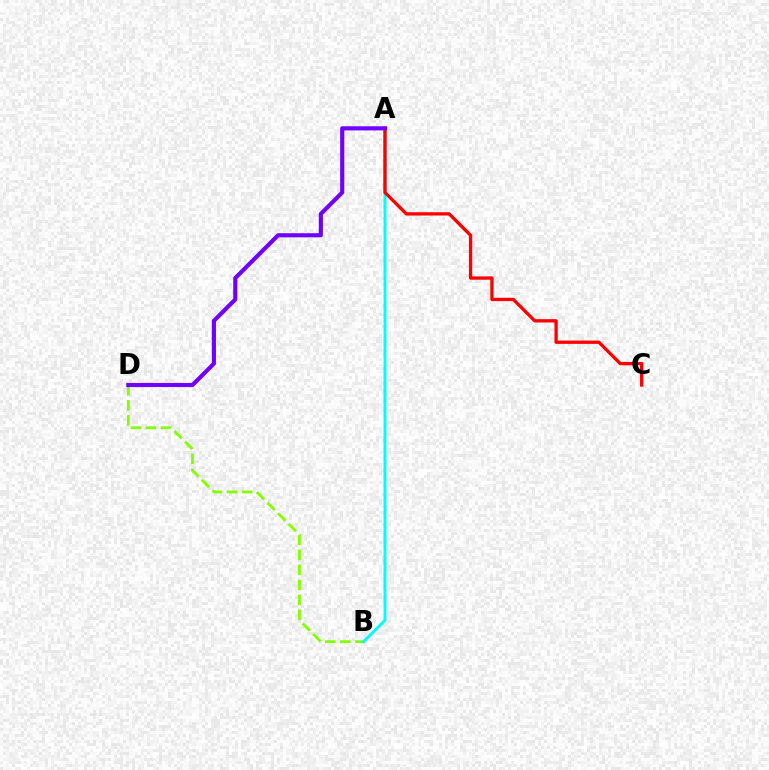{('B', 'D'): [{'color': '#84ff00', 'line_style': 'dashed', 'thickness': 2.04}], ('A', 'B'): [{'color': '#00fff6', 'line_style': 'solid', 'thickness': 2.11}], ('A', 'C'): [{'color': '#ff0000', 'line_style': 'solid', 'thickness': 2.38}], ('A', 'D'): [{'color': '#7200ff', 'line_style': 'solid', 'thickness': 2.98}]}